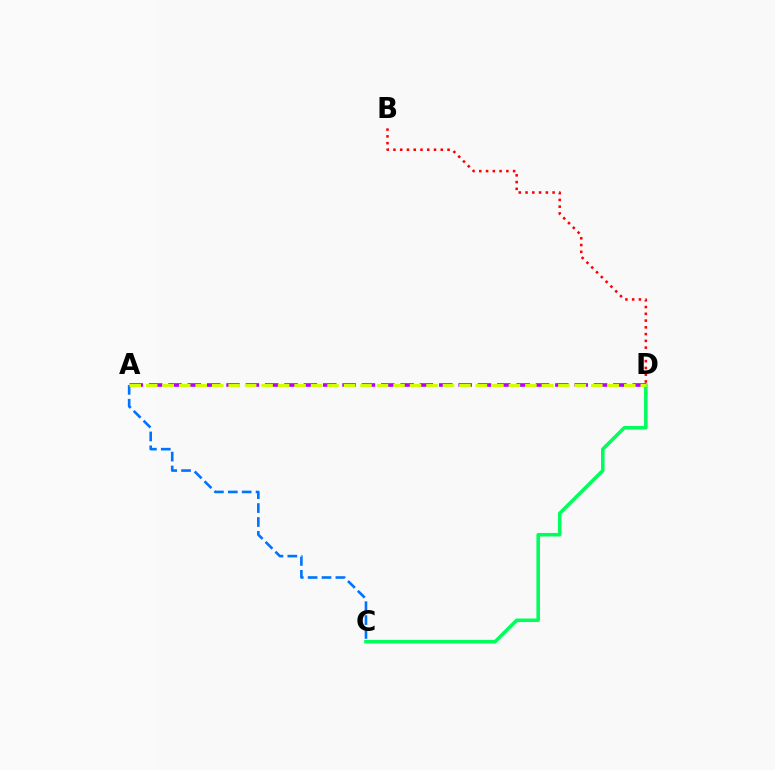{('C', 'D'): [{'color': '#00ff5c', 'line_style': 'solid', 'thickness': 2.56}], ('A', 'D'): [{'color': '#b900ff', 'line_style': 'dashed', 'thickness': 2.63}, {'color': '#d1ff00', 'line_style': 'dashed', 'thickness': 2.24}], ('B', 'D'): [{'color': '#ff0000', 'line_style': 'dotted', 'thickness': 1.84}], ('A', 'C'): [{'color': '#0074ff', 'line_style': 'dashed', 'thickness': 1.89}]}